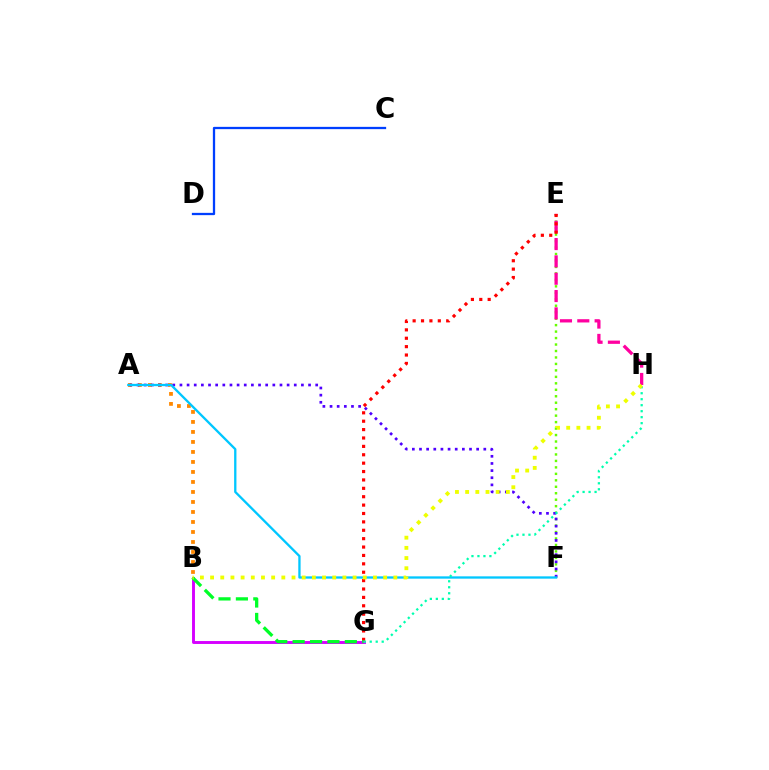{('E', 'F'): [{'color': '#66ff00', 'line_style': 'dotted', 'thickness': 1.76}], ('E', 'H'): [{'color': '#ff00a0', 'line_style': 'dashed', 'thickness': 2.35}], ('E', 'G'): [{'color': '#ff0000', 'line_style': 'dotted', 'thickness': 2.28}], ('A', 'B'): [{'color': '#ff8800', 'line_style': 'dotted', 'thickness': 2.72}], ('B', 'G'): [{'color': '#d600ff', 'line_style': 'solid', 'thickness': 2.09}, {'color': '#00ff27', 'line_style': 'dashed', 'thickness': 2.36}], ('A', 'F'): [{'color': '#4f00ff', 'line_style': 'dotted', 'thickness': 1.94}, {'color': '#00c7ff', 'line_style': 'solid', 'thickness': 1.66}], ('C', 'D'): [{'color': '#003fff', 'line_style': 'solid', 'thickness': 1.64}], ('G', 'H'): [{'color': '#00ffaf', 'line_style': 'dotted', 'thickness': 1.63}], ('B', 'H'): [{'color': '#eeff00', 'line_style': 'dotted', 'thickness': 2.77}]}